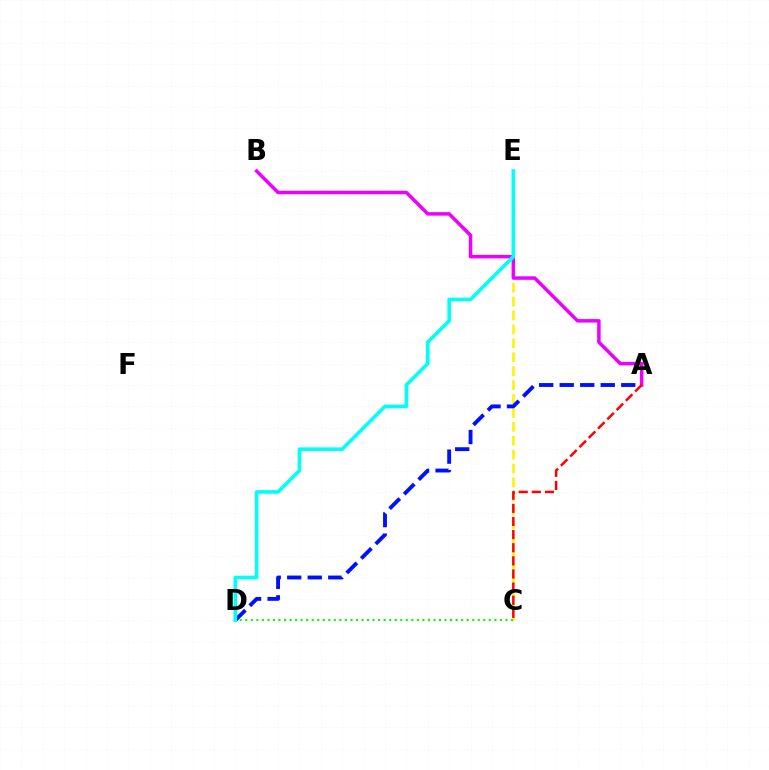{('C', 'E'): [{'color': '#fcf500', 'line_style': 'dashed', 'thickness': 1.89}], ('A', 'D'): [{'color': '#0010ff', 'line_style': 'dashed', 'thickness': 2.79}], ('A', 'B'): [{'color': '#ee00ff', 'line_style': 'solid', 'thickness': 2.52}], ('C', 'D'): [{'color': '#08ff00', 'line_style': 'dotted', 'thickness': 1.5}], ('D', 'E'): [{'color': '#00fff6', 'line_style': 'solid', 'thickness': 2.6}], ('A', 'C'): [{'color': '#ff0000', 'line_style': 'dashed', 'thickness': 1.78}]}